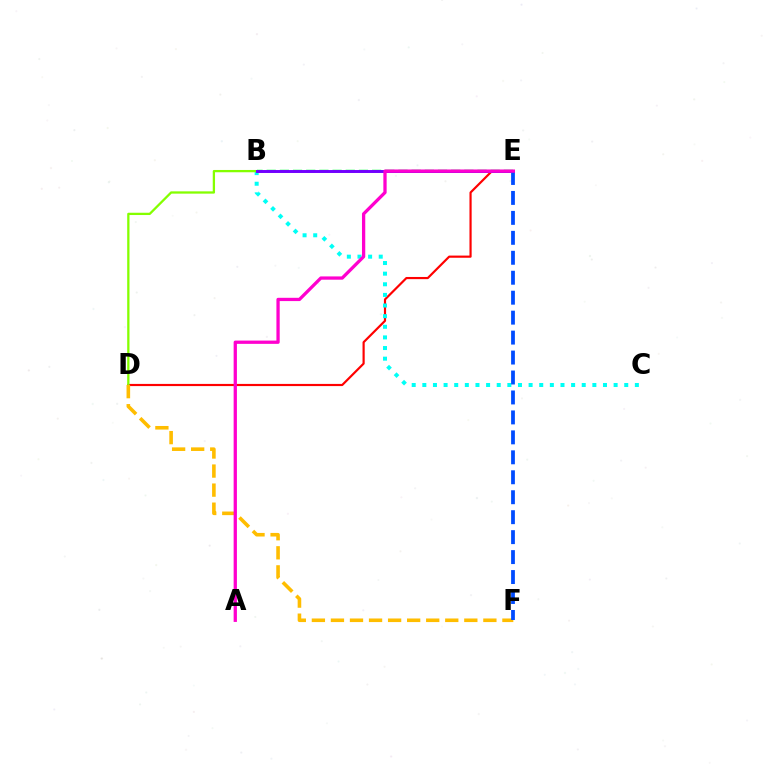{('D', 'E'): [{'color': '#ff0000', 'line_style': 'solid', 'thickness': 1.57}], ('B', 'C'): [{'color': '#00fff6', 'line_style': 'dotted', 'thickness': 2.89}], ('B', 'E'): [{'color': '#00ff39', 'line_style': 'dashed', 'thickness': 1.79}, {'color': '#7200ff', 'line_style': 'solid', 'thickness': 2.12}], ('B', 'D'): [{'color': '#84ff00', 'line_style': 'solid', 'thickness': 1.65}], ('D', 'F'): [{'color': '#ffbd00', 'line_style': 'dashed', 'thickness': 2.59}], ('E', 'F'): [{'color': '#004bff', 'line_style': 'dashed', 'thickness': 2.71}], ('A', 'E'): [{'color': '#ff00cf', 'line_style': 'solid', 'thickness': 2.36}]}